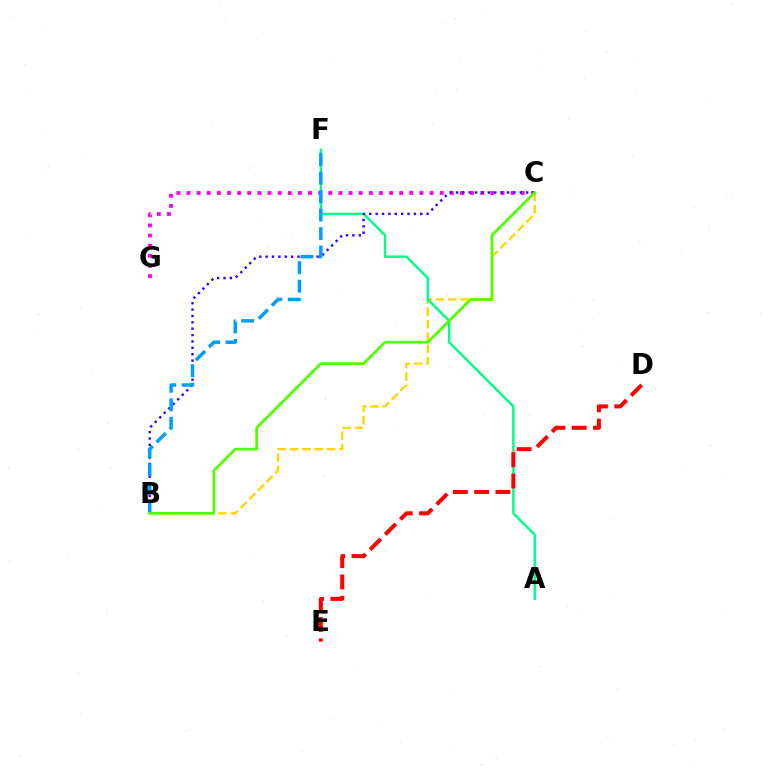{('B', 'C'): [{'color': '#ffd500', 'line_style': 'dashed', 'thickness': 1.67}, {'color': '#3700ff', 'line_style': 'dotted', 'thickness': 1.73}, {'color': '#4fff00', 'line_style': 'solid', 'thickness': 1.94}], ('A', 'F'): [{'color': '#00ff86', 'line_style': 'solid', 'thickness': 1.76}], ('D', 'E'): [{'color': '#ff0000', 'line_style': 'dashed', 'thickness': 2.9}], ('C', 'G'): [{'color': '#ff00ed', 'line_style': 'dotted', 'thickness': 2.75}], ('B', 'F'): [{'color': '#009eff', 'line_style': 'dashed', 'thickness': 2.51}]}